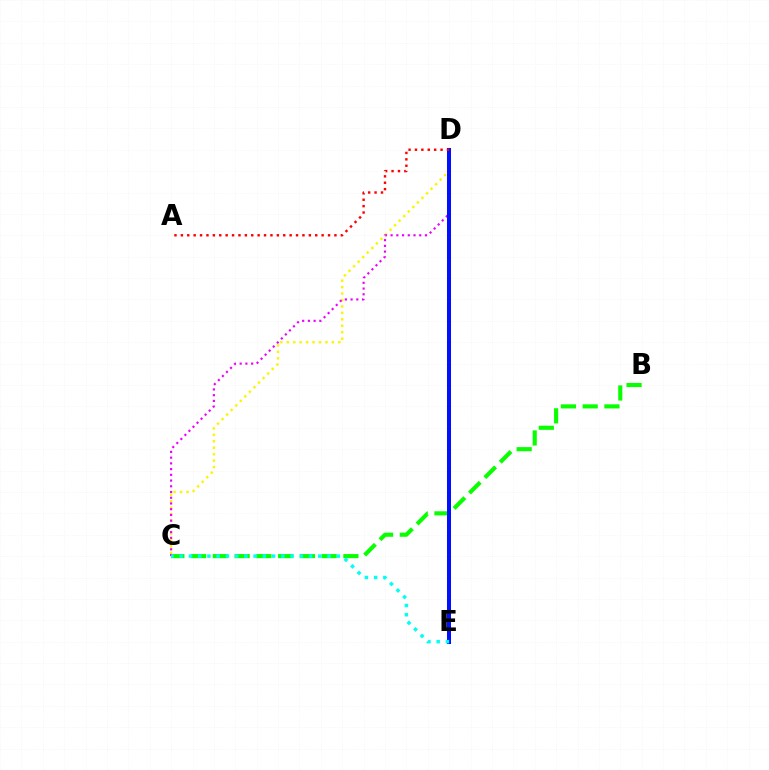{('C', 'D'): [{'color': '#fcf500', 'line_style': 'dotted', 'thickness': 1.75}, {'color': '#ee00ff', 'line_style': 'dotted', 'thickness': 1.56}], ('B', 'C'): [{'color': '#08ff00', 'line_style': 'dashed', 'thickness': 2.96}], ('D', 'E'): [{'color': '#0010ff', 'line_style': 'solid', 'thickness': 2.89}], ('A', 'D'): [{'color': '#ff0000', 'line_style': 'dotted', 'thickness': 1.74}], ('C', 'E'): [{'color': '#00fff6', 'line_style': 'dotted', 'thickness': 2.51}]}